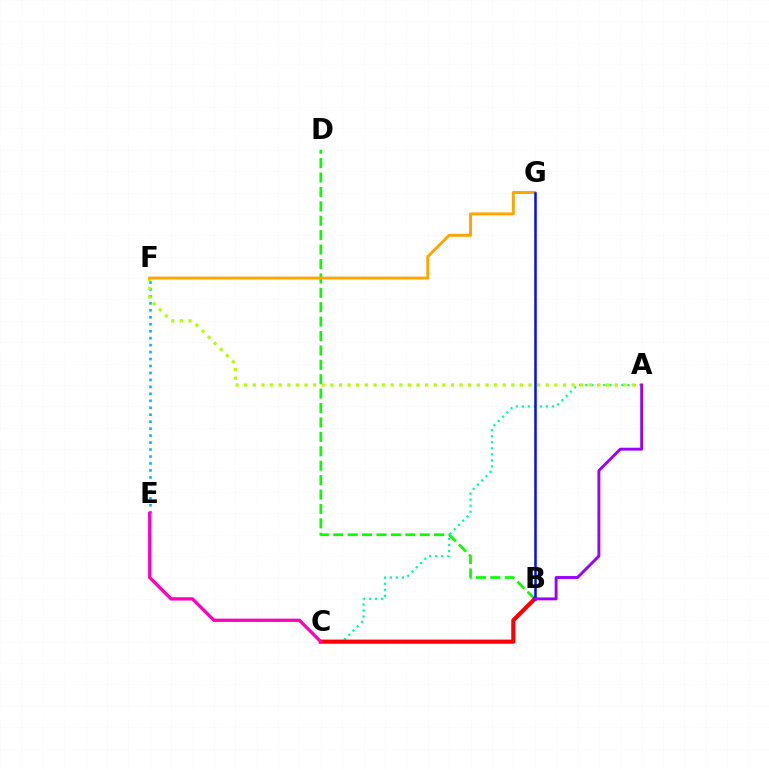{('B', 'D'): [{'color': '#08ff00', 'line_style': 'dashed', 'thickness': 1.96}], ('A', 'C'): [{'color': '#00ff9d', 'line_style': 'dotted', 'thickness': 1.64}], ('B', 'C'): [{'color': '#ff0000', 'line_style': 'solid', 'thickness': 2.98}], ('E', 'F'): [{'color': '#00b5ff', 'line_style': 'dotted', 'thickness': 1.89}], ('A', 'F'): [{'color': '#b3ff00', 'line_style': 'dotted', 'thickness': 2.34}], ('F', 'G'): [{'color': '#ffa500', 'line_style': 'solid', 'thickness': 2.11}], ('B', 'G'): [{'color': '#0010ff', 'line_style': 'solid', 'thickness': 1.81}], ('A', 'B'): [{'color': '#9b00ff', 'line_style': 'solid', 'thickness': 2.08}], ('C', 'E'): [{'color': '#ff00bd', 'line_style': 'solid', 'thickness': 2.37}]}